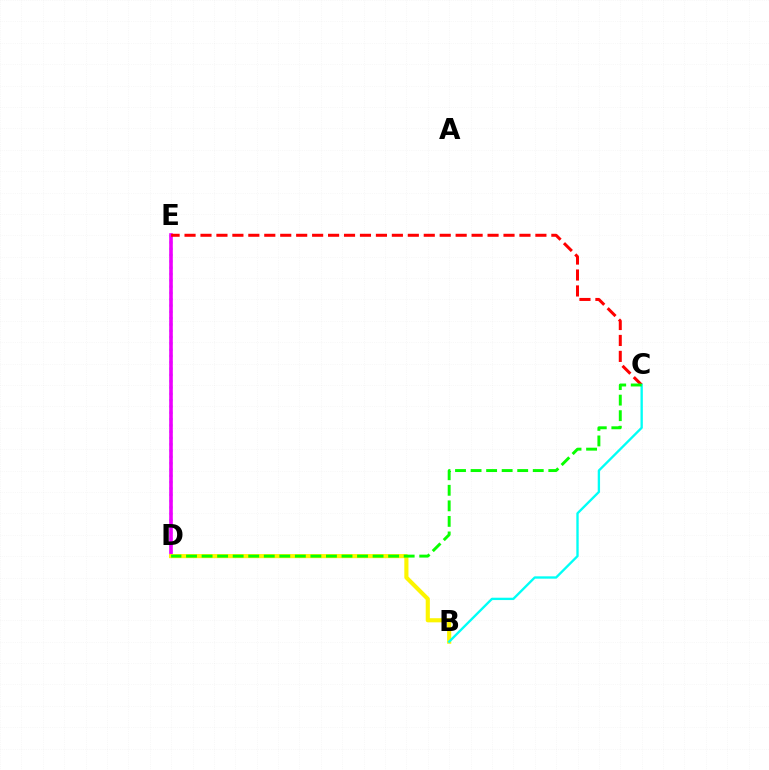{('D', 'E'): [{'color': '#0010ff', 'line_style': 'dotted', 'thickness': 1.71}, {'color': '#ee00ff', 'line_style': 'solid', 'thickness': 2.6}], ('C', 'E'): [{'color': '#ff0000', 'line_style': 'dashed', 'thickness': 2.17}], ('B', 'D'): [{'color': '#fcf500', 'line_style': 'solid', 'thickness': 2.97}], ('B', 'C'): [{'color': '#00fff6', 'line_style': 'solid', 'thickness': 1.69}], ('C', 'D'): [{'color': '#08ff00', 'line_style': 'dashed', 'thickness': 2.11}]}